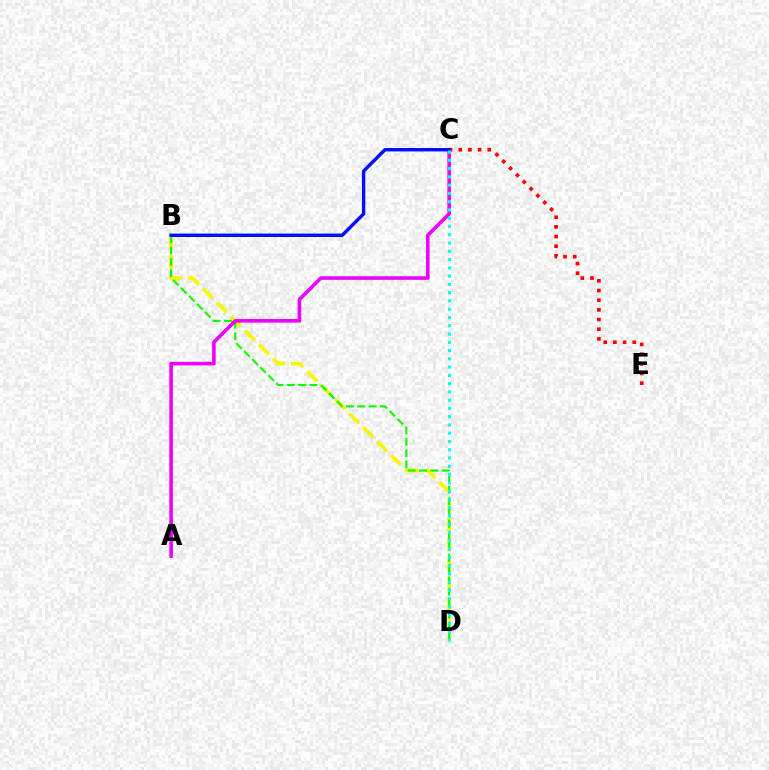{('B', 'D'): [{'color': '#fcf500', 'line_style': 'dashed', 'thickness': 2.69}, {'color': '#08ff00', 'line_style': 'dashed', 'thickness': 1.54}], ('C', 'E'): [{'color': '#ff0000', 'line_style': 'dotted', 'thickness': 2.63}], ('A', 'C'): [{'color': '#ee00ff', 'line_style': 'solid', 'thickness': 2.58}], ('B', 'C'): [{'color': '#0010ff', 'line_style': 'solid', 'thickness': 2.46}], ('C', 'D'): [{'color': '#00fff6', 'line_style': 'dotted', 'thickness': 2.25}]}